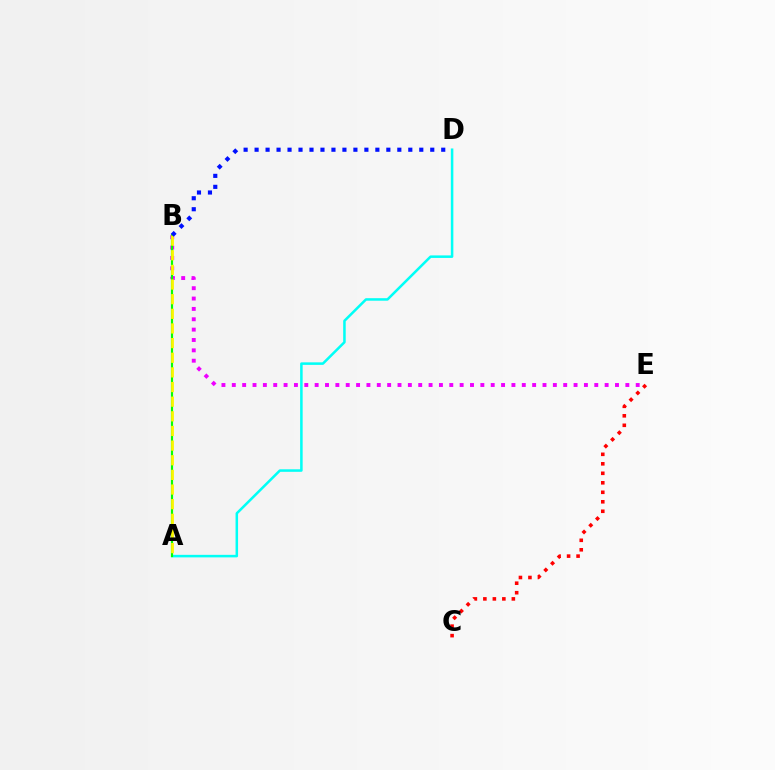{('C', 'E'): [{'color': '#ff0000', 'line_style': 'dotted', 'thickness': 2.58}], ('A', 'D'): [{'color': '#00fff6', 'line_style': 'solid', 'thickness': 1.82}], ('B', 'E'): [{'color': '#ee00ff', 'line_style': 'dotted', 'thickness': 2.81}], ('A', 'B'): [{'color': '#08ff00', 'line_style': 'solid', 'thickness': 1.56}, {'color': '#fcf500', 'line_style': 'dashed', 'thickness': 1.99}], ('B', 'D'): [{'color': '#0010ff', 'line_style': 'dotted', 'thickness': 2.98}]}